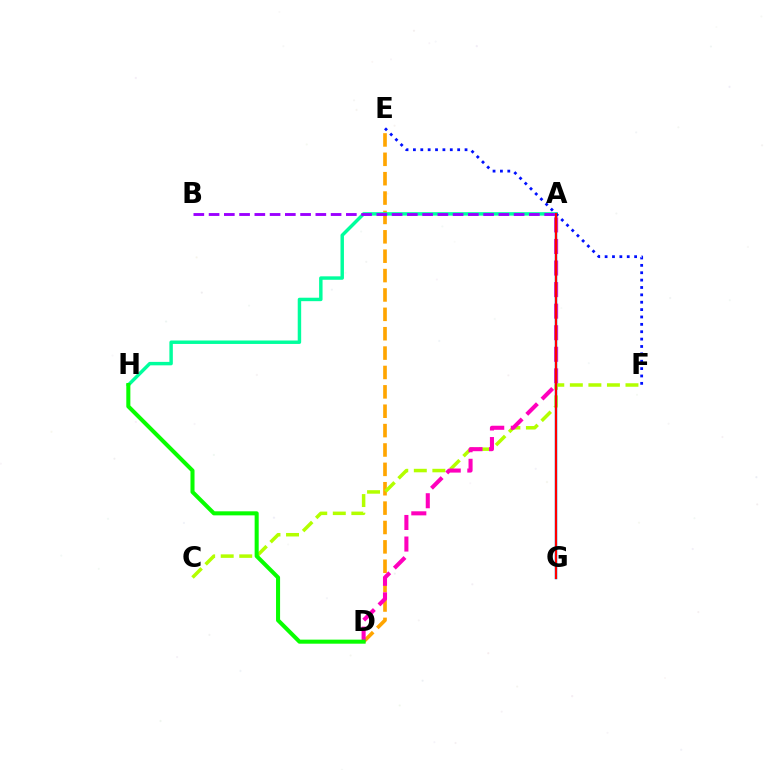{('D', 'E'): [{'color': '#ffa500', 'line_style': 'dashed', 'thickness': 2.63}], ('C', 'F'): [{'color': '#b3ff00', 'line_style': 'dashed', 'thickness': 2.52}], ('A', 'H'): [{'color': '#00ff9d', 'line_style': 'solid', 'thickness': 2.48}], ('A', 'D'): [{'color': '#ff00bd', 'line_style': 'dashed', 'thickness': 2.93}], ('A', 'G'): [{'color': '#00b5ff', 'line_style': 'solid', 'thickness': 1.8}, {'color': '#ff0000', 'line_style': 'solid', 'thickness': 1.57}], ('E', 'F'): [{'color': '#0010ff', 'line_style': 'dotted', 'thickness': 2.0}], ('A', 'B'): [{'color': '#9b00ff', 'line_style': 'dashed', 'thickness': 2.07}], ('D', 'H'): [{'color': '#08ff00', 'line_style': 'solid', 'thickness': 2.92}]}